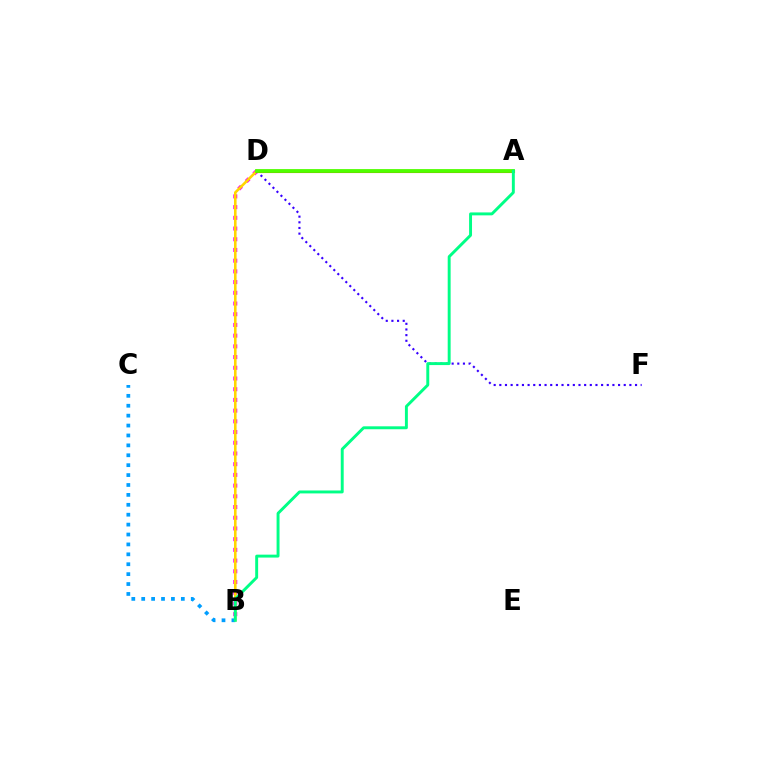{('D', 'F'): [{'color': '#3700ff', 'line_style': 'dotted', 'thickness': 1.54}], ('B', 'D'): [{'color': '#ff00ed', 'line_style': 'dotted', 'thickness': 2.91}, {'color': '#ffd500', 'line_style': 'solid', 'thickness': 1.87}], ('A', 'D'): [{'color': '#ff0000', 'line_style': 'solid', 'thickness': 2.22}, {'color': '#4fff00', 'line_style': 'solid', 'thickness': 2.73}], ('B', 'C'): [{'color': '#009eff', 'line_style': 'dotted', 'thickness': 2.69}], ('A', 'B'): [{'color': '#00ff86', 'line_style': 'solid', 'thickness': 2.11}]}